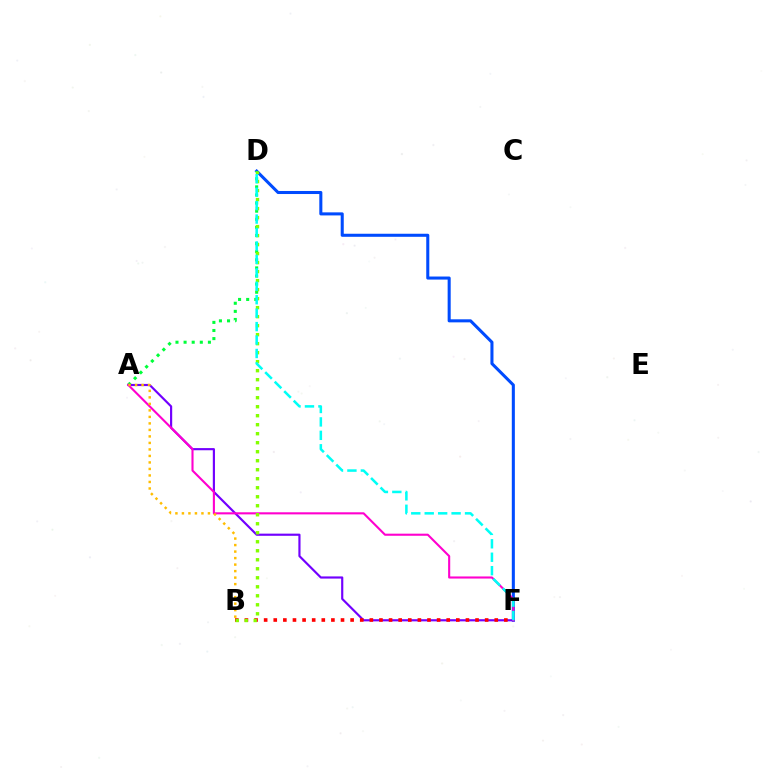{('D', 'F'): [{'color': '#004bff', 'line_style': 'solid', 'thickness': 2.2}, {'color': '#00fff6', 'line_style': 'dashed', 'thickness': 1.83}], ('A', 'D'): [{'color': '#00ff39', 'line_style': 'dotted', 'thickness': 2.2}], ('A', 'F'): [{'color': '#7200ff', 'line_style': 'solid', 'thickness': 1.56}, {'color': '#ff00cf', 'line_style': 'solid', 'thickness': 1.51}], ('B', 'F'): [{'color': '#ff0000', 'line_style': 'dotted', 'thickness': 2.61}], ('B', 'D'): [{'color': '#84ff00', 'line_style': 'dotted', 'thickness': 2.45}], ('A', 'B'): [{'color': '#ffbd00', 'line_style': 'dotted', 'thickness': 1.77}]}